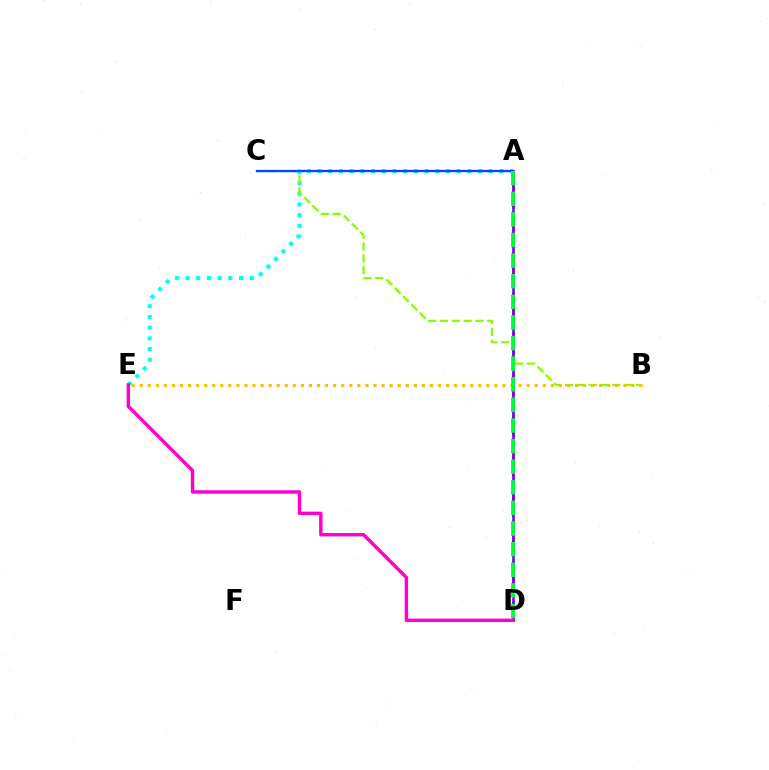{('A', 'E'): [{'color': '#00fff6', 'line_style': 'dotted', 'thickness': 2.91}], ('A', 'D'): [{'color': '#ff0000', 'line_style': 'dashed', 'thickness': 1.82}, {'color': '#7200ff', 'line_style': 'solid', 'thickness': 1.87}, {'color': '#00ff39', 'line_style': 'dashed', 'thickness': 2.8}], ('B', 'C'): [{'color': '#84ff00', 'line_style': 'dashed', 'thickness': 1.6}], ('A', 'C'): [{'color': '#004bff', 'line_style': 'solid', 'thickness': 1.69}], ('B', 'E'): [{'color': '#ffbd00', 'line_style': 'dotted', 'thickness': 2.19}], ('D', 'E'): [{'color': '#ff00cf', 'line_style': 'solid', 'thickness': 2.46}]}